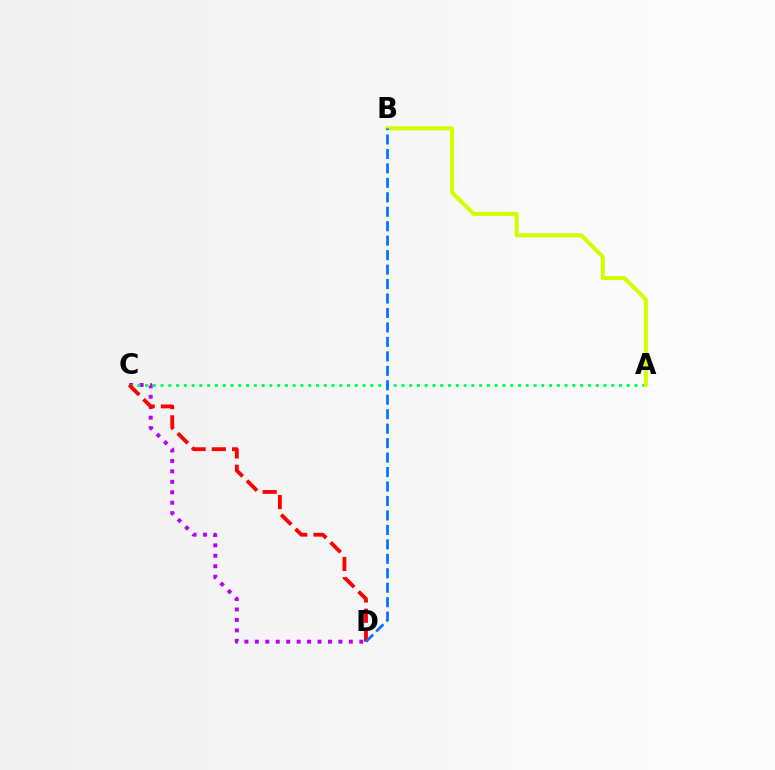{('C', 'D'): [{'color': '#b900ff', 'line_style': 'dotted', 'thickness': 2.84}, {'color': '#ff0000', 'line_style': 'dashed', 'thickness': 2.75}], ('A', 'C'): [{'color': '#00ff5c', 'line_style': 'dotted', 'thickness': 2.11}], ('A', 'B'): [{'color': '#d1ff00', 'line_style': 'solid', 'thickness': 2.94}], ('B', 'D'): [{'color': '#0074ff', 'line_style': 'dashed', 'thickness': 1.96}]}